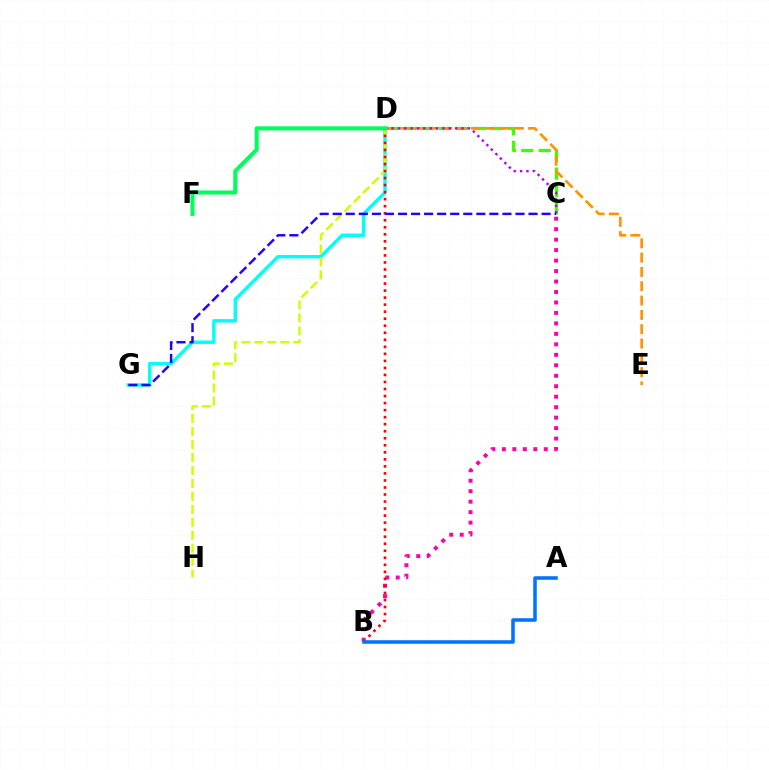{('B', 'C'): [{'color': '#ff00ac', 'line_style': 'dotted', 'thickness': 2.84}], ('C', 'D'): [{'color': '#3dff00', 'line_style': 'dashed', 'thickness': 2.37}, {'color': '#b900ff', 'line_style': 'dotted', 'thickness': 1.73}], ('D', 'E'): [{'color': '#ff9400', 'line_style': 'dashed', 'thickness': 1.94}], ('D', 'G'): [{'color': '#00fff6', 'line_style': 'solid', 'thickness': 2.46}], ('D', 'H'): [{'color': '#d1ff00', 'line_style': 'dashed', 'thickness': 1.76}], ('B', 'D'): [{'color': '#ff0000', 'line_style': 'dotted', 'thickness': 1.91}], ('D', 'F'): [{'color': '#00ff5c', 'line_style': 'solid', 'thickness': 2.92}], ('C', 'G'): [{'color': '#2500ff', 'line_style': 'dashed', 'thickness': 1.77}], ('A', 'B'): [{'color': '#0074ff', 'line_style': 'solid', 'thickness': 2.55}]}